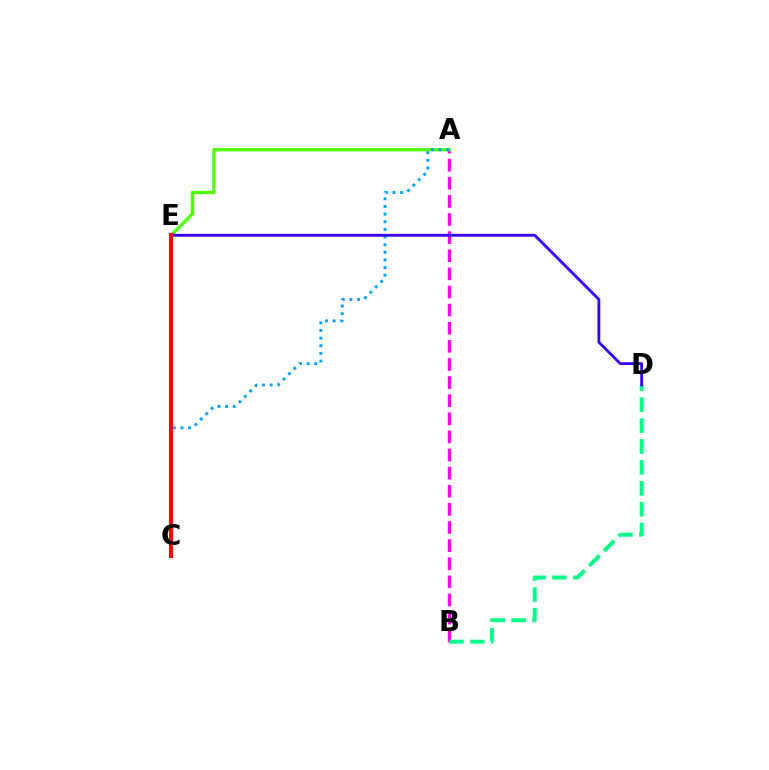{('A', 'B'): [{'color': '#ff00ed', 'line_style': 'dashed', 'thickness': 2.46}], ('A', 'E'): [{'color': '#4fff00', 'line_style': 'solid', 'thickness': 2.4}], ('C', 'E'): [{'color': '#ffd500', 'line_style': 'dashed', 'thickness': 2.13}, {'color': '#ff0000', 'line_style': 'solid', 'thickness': 2.94}], ('A', 'C'): [{'color': '#009eff', 'line_style': 'dotted', 'thickness': 2.08}], ('B', 'D'): [{'color': '#00ff86', 'line_style': 'dashed', 'thickness': 2.84}], ('D', 'E'): [{'color': '#3700ff', 'line_style': 'solid', 'thickness': 2.03}]}